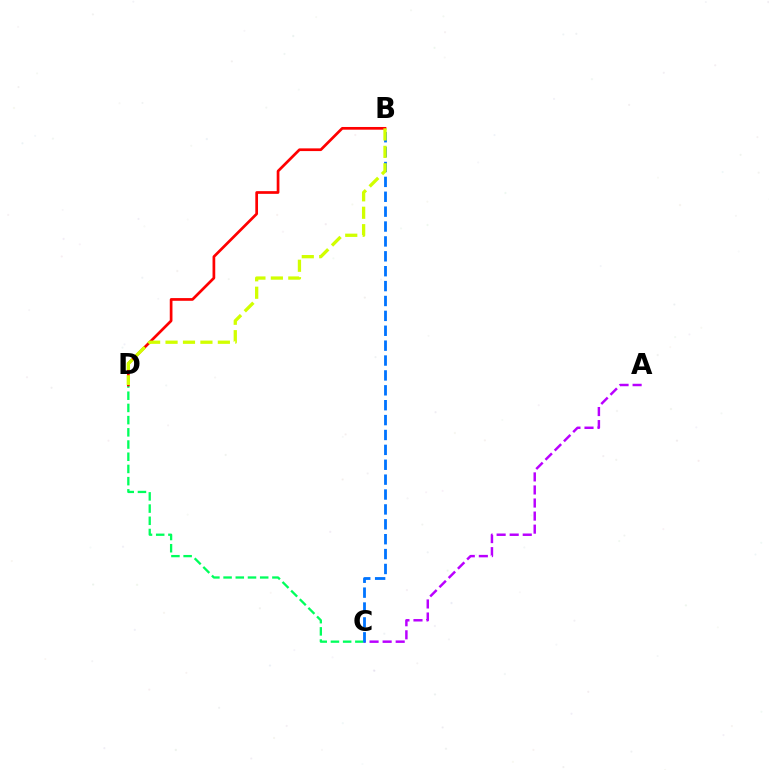{('A', 'C'): [{'color': '#b900ff', 'line_style': 'dashed', 'thickness': 1.77}], ('C', 'D'): [{'color': '#00ff5c', 'line_style': 'dashed', 'thickness': 1.66}], ('B', 'D'): [{'color': '#ff0000', 'line_style': 'solid', 'thickness': 1.95}, {'color': '#d1ff00', 'line_style': 'dashed', 'thickness': 2.37}], ('B', 'C'): [{'color': '#0074ff', 'line_style': 'dashed', 'thickness': 2.02}]}